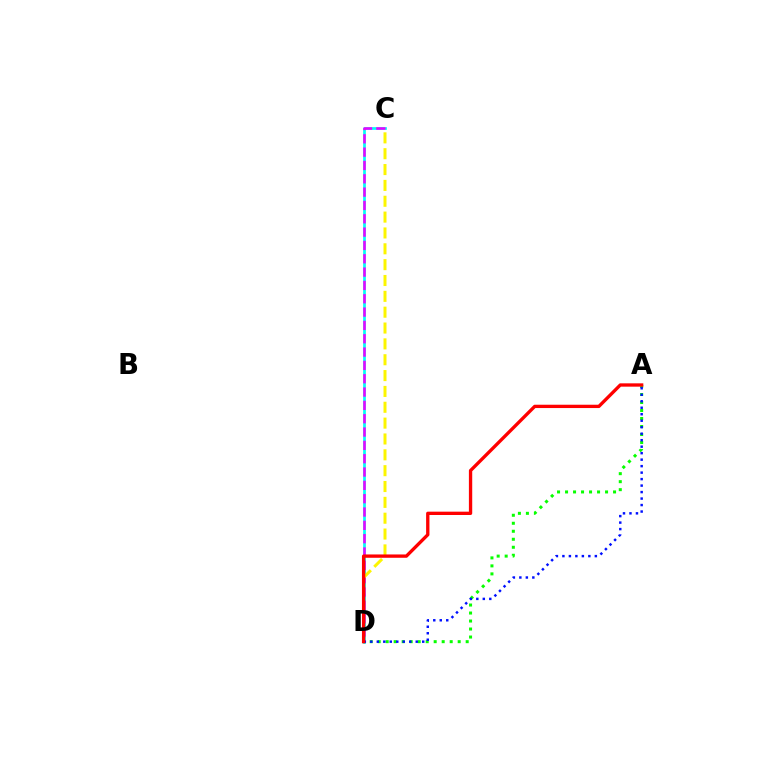{('A', 'D'): [{'color': '#08ff00', 'line_style': 'dotted', 'thickness': 2.17}, {'color': '#0010ff', 'line_style': 'dotted', 'thickness': 1.76}, {'color': '#ff0000', 'line_style': 'solid', 'thickness': 2.4}], ('C', 'D'): [{'color': '#00fff6', 'line_style': 'solid', 'thickness': 1.96}, {'color': '#ee00ff', 'line_style': 'dashed', 'thickness': 1.81}, {'color': '#fcf500', 'line_style': 'dashed', 'thickness': 2.15}]}